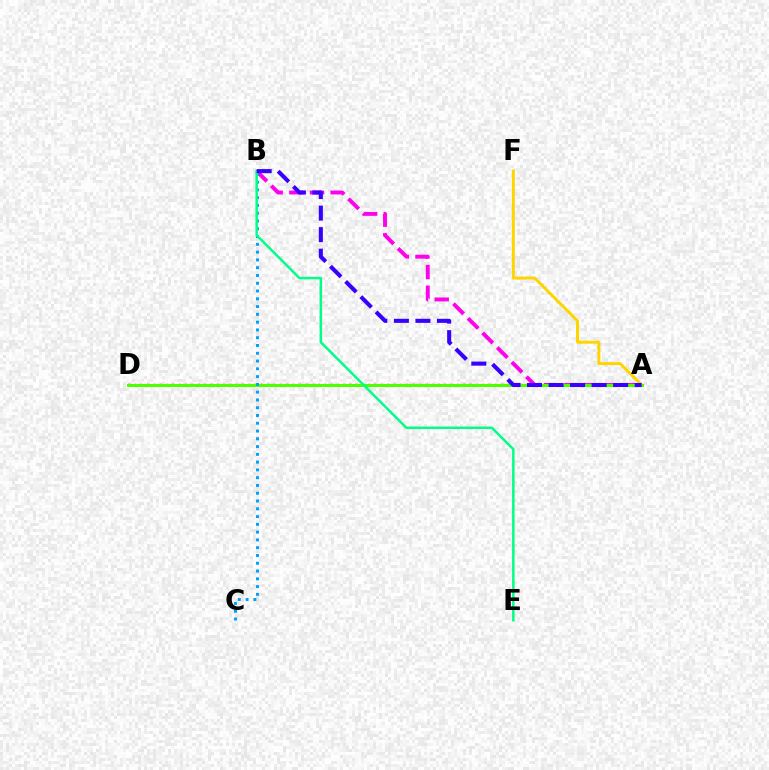{('A', 'B'): [{'color': '#ff00ed', 'line_style': 'dashed', 'thickness': 2.81}, {'color': '#3700ff', 'line_style': 'dashed', 'thickness': 2.92}], ('A', 'F'): [{'color': '#ffd500', 'line_style': 'solid', 'thickness': 2.13}], ('A', 'D'): [{'color': '#ff0000', 'line_style': 'dotted', 'thickness': 1.72}, {'color': '#4fff00', 'line_style': 'solid', 'thickness': 2.15}], ('B', 'C'): [{'color': '#009eff', 'line_style': 'dotted', 'thickness': 2.11}], ('B', 'E'): [{'color': '#00ff86', 'line_style': 'solid', 'thickness': 1.79}]}